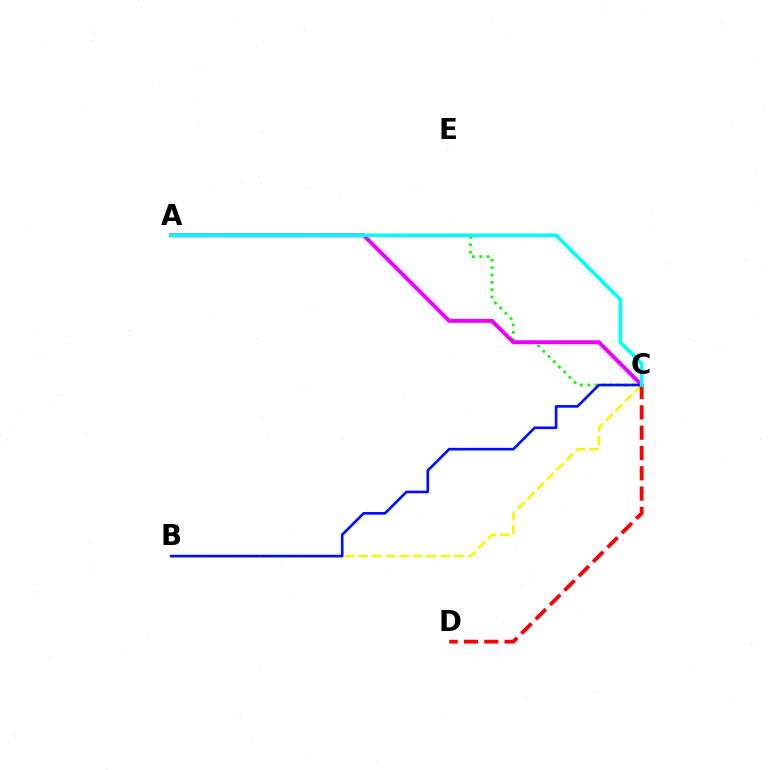{('A', 'C'): [{'color': '#08ff00', 'line_style': 'dotted', 'thickness': 2.0}, {'color': '#ee00ff', 'line_style': 'solid', 'thickness': 2.84}, {'color': '#00fff6', 'line_style': 'solid', 'thickness': 2.62}], ('B', 'C'): [{'color': '#fcf500', 'line_style': 'dashed', 'thickness': 1.86}, {'color': '#0010ff', 'line_style': 'solid', 'thickness': 1.91}], ('C', 'D'): [{'color': '#ff0000', 'line_style': 'dashed', 'thickness': 2.76}]}